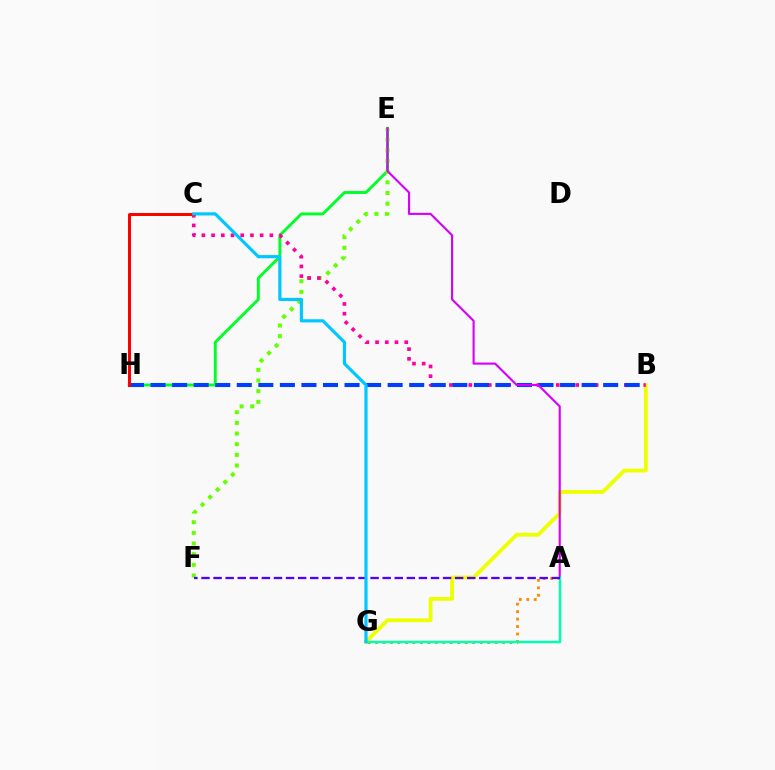{('B', 'G'): [{'color': '#eeff00', 'line_style': 'solid', 'thickness': 2.76}], ('E', 'H'): [{'color': '#00ff27', 'line_style': 'solid', 'thickness': 2.09}], ('E', 'F'): [{'color': '#66ff00', 'line_style': 'dotted', 'thickness': 2.9}], ('B', 'C'): [{'color': '#ff00a0', 'line_style': 'dotted', 'thickness': 2.64}], ('B', 'H'): [{'color': '#003fff', 'line_style': 'dashed', 'thickness': 2.93}], ('A', 'G'): [{'color': '#ff8800', 'line_style': 'dotted', 'thickness': 2.03}, {'color': '#00ffaf', 'line_style': 'solid', 'thickness': 1.79}], ('A', 'E'): [{'color': '#d600ff', 'line_style': 'solid', 'thickness': 1.53}], ('A', 'F'): [{'color': '#4f00ff', 'line_style': 'dashed', 'thickness': 1.64}], ('C', 'H'): [{'color': '#ff0000', 'line_style': 'solid', 'thickness': 2.17}], ('C', 'G'): [{'color': '#00c7ff', 'line_style': 'solid', 'thickness': 2.29}]}